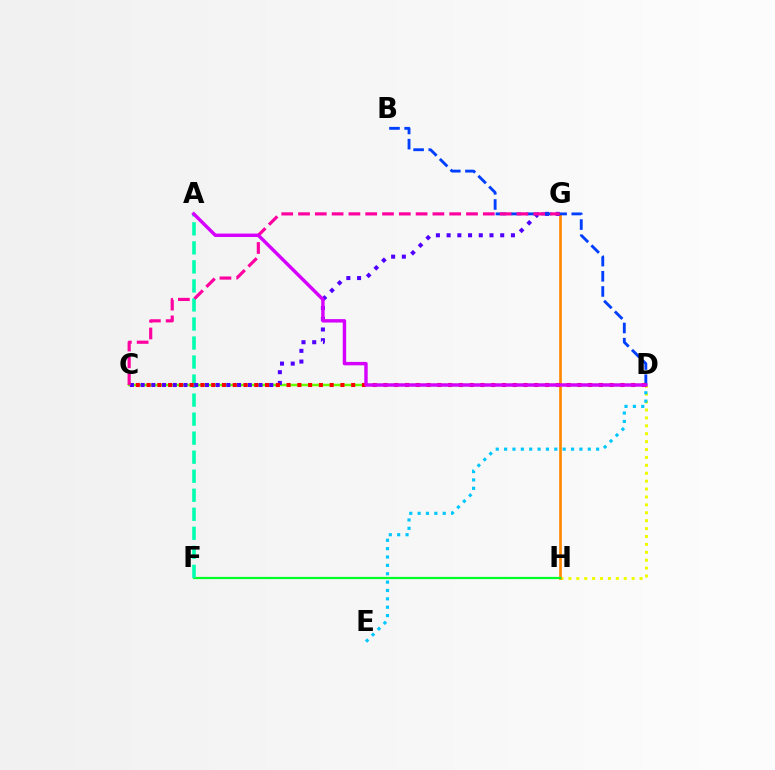{('D', 'H'): [{'color': '#eeff00', 'line_style': 'dotted', 'thickness': 2.15}], ('G', 'H'): [{'color': '#ff8800', 'line_style': 'solid', 'thickness': 1.93}], ('F', 'H'): [{'color': '#00ff27', 'line_style': 'solid', 'thickness': 1.6}], ('C', 'D'): [{'color': '#66ff00', 'line_style': 'solid', 'thickness': 1.79}, {'color': '#ff0000', 'line_style': 'dotted', 'thickness': 2.93}], ('A', 'F'): [{'color': '#00ffaf', 'line_style': 'dashed', 'thickness': 2.59}], ('D', 'E'): [{'color': '#00c7ff', 'line_style': 'dotted', 'thickness': 2.27}], ('C', 'G'): [{'color': '#4f00ff', 'line_style': 'dotted', 'thickness': 2.91}, {'color': '#ff00a0', 'line_style': 'dashed', 'thickness': 2.28}], ('B', 'D'): [{'color': '#003fff', 'line_style': 'dashed', 'thickness': 2.06}], ('A', 'D'): [{'color': '#d600ff', 'line_style': 'solid', 'thickness': 2.46}]}